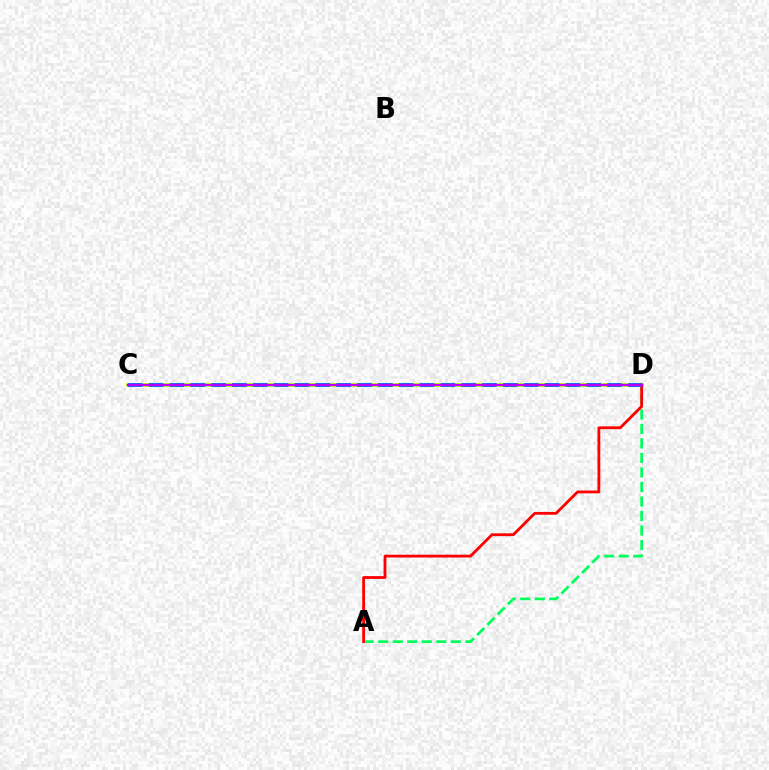{('C', 'D'): [{'color': '#d1ff00', 'line_style': 'solid', 'thickness': 2.84}, {'color': '#0074ff', 'line_style': 'dashed', 'thickness': 2.83}, {'color': '#b900ff', 'line_style': 'solid', 'thickness': 1.67}], ('A', 'D'): [{'color': '#00ff5c', 'line_style': 'dashed', 'thickness': 1.97}, {'color': '#ff0000', 'line_style': 'solid', 'thickness': 2.02}]}